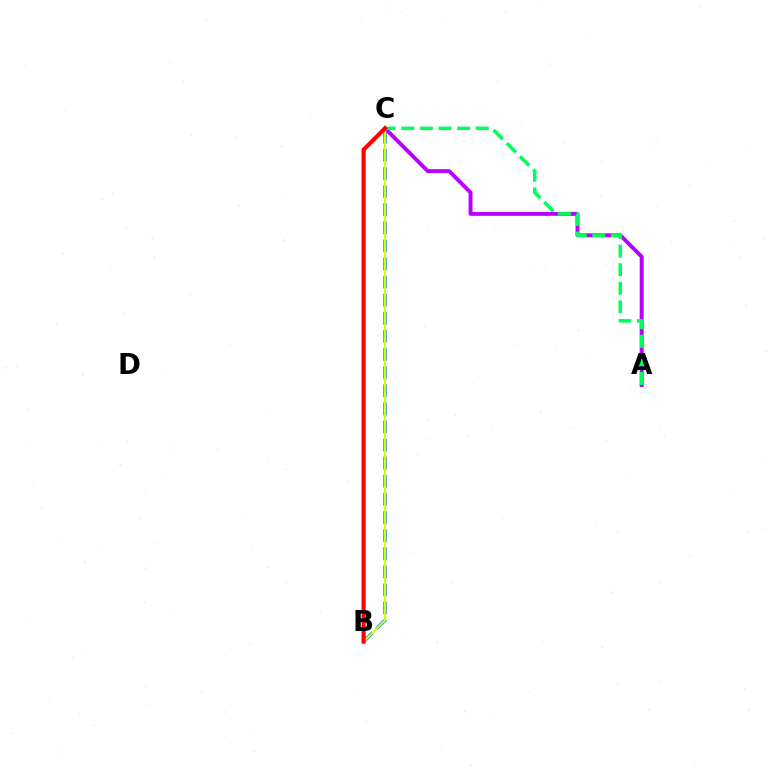{('B', 'C'): [{'color': '#0074ff', 'line_style': 'dashed', 'thickness': 2.46}, {'color': '#d1ff00', 'line_style': 'solid', 'thickness': 1.6}, {'color': '#ff0000', 'line_style': 'solid', 'thickness': 2.94}], ('A', 'C'): [{'color': '#b900ff', 'line_style': 'solid', 'thickness': 2.83}, {'color': '#00ff5c', 'line_style': 'dashed', 'thickness': 2.53}]}